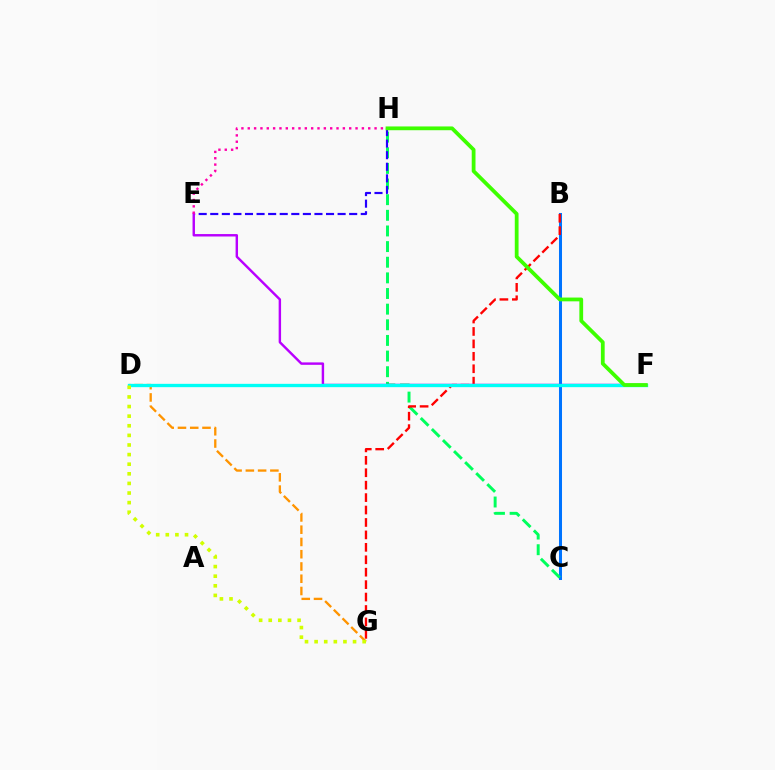{('B', 'C'): [{'color': '#0074ff', 'line_style': 'solid', 'thickness': 2.18}], ('C', 'H'): [{'color': '#00ff5c', 'line_style': 'dashed', 'thickness': 2.12}], ('E', 'H'): [{'color': '#2500ff', 'line_style': 'dashed', 'thickness': 1.57}, {'color': '#ff00ac', 'line_style': 'dotted', 'thickness': 1.72}], ('B', 'G'): [{'color': '#ff0000', 'line_style': 'dashed', 'thickness': 1.69}], ('D', 'G'): [{'color': '#ff9400', 'line_style': 'dashed', 'thickness': 1.67}, {'color': '#d1ff00', 'line_style': 'dotted', 'thickness': 2.61}], ('E', 'F'): [{'color': '#b900ff', 'line_style': 'solid', 'thickness': 1.75}], ('D', 'F'): [{'color': '#00fff6', 'line_style': 'solid', 'thickness': 2.39}], ('F', 'H'): [{'color': '#3dff00', 'line_style': 'solid', 'thickness': 2.72}]}